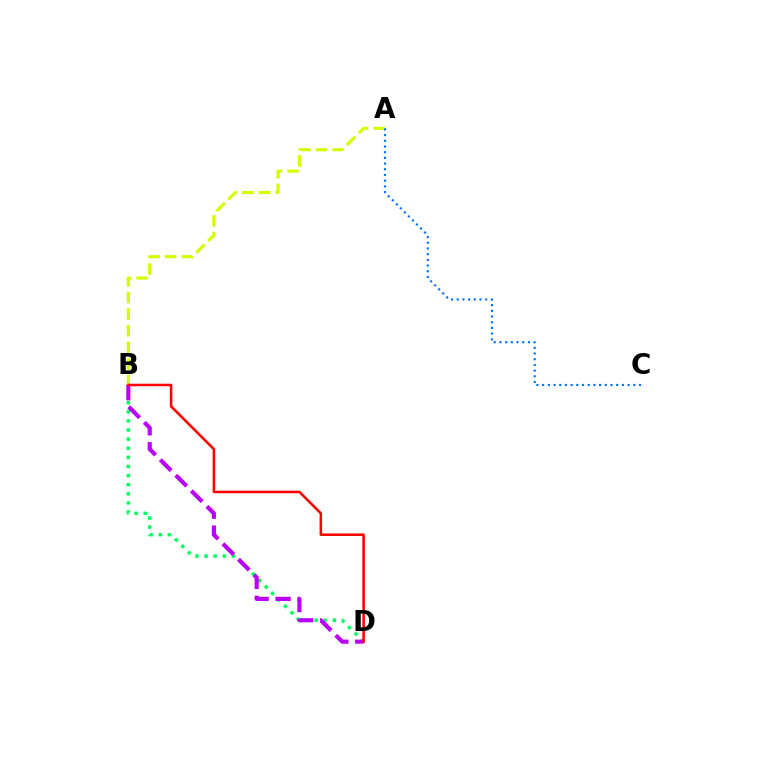{('B', 'D'): [{'color': '#00ff5c', 'line_style': 'dotted', 'thickness': 2.47}, {'color': '#b900ff', 'line_style': 'dashed', 'thickness': 2.99}, {'color': '#ff0000', 'line_style': 'solid', 'thickness': 1.83}], ('A', 'B'): [{'color': '#d1ff00', 'line_style': 'dashed', 'thickness': 2.26}], ('A', 'C'): [{'color': '#0074ff', 'line_style': 'dotted', 'thickness': 1.55}]}